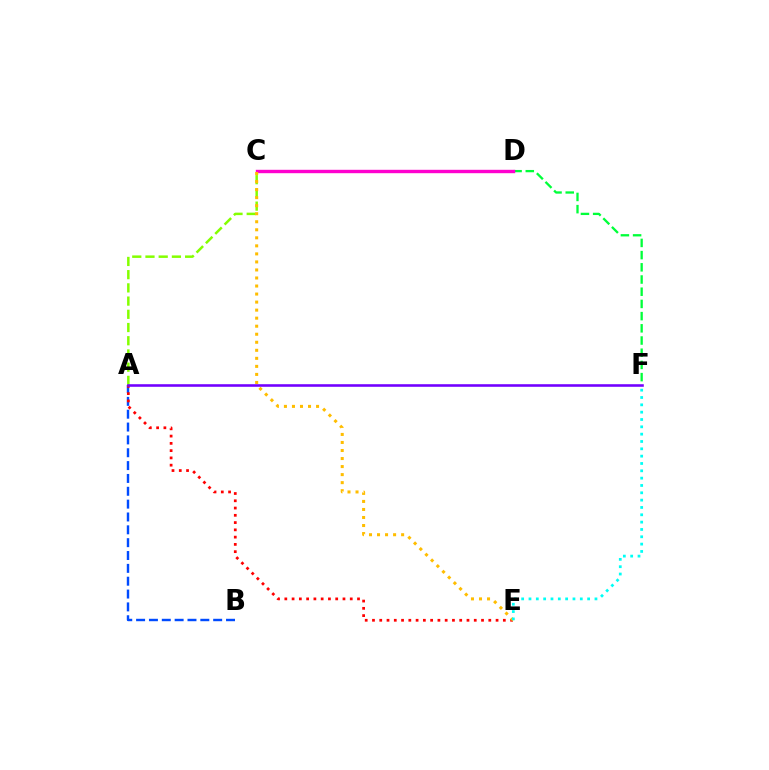{('D', 'F'): [{'color': '#00ff39', 'line_style': 'dashed', 'thickness': 1.66}], ('A', 'C'): [{'color': '#84ff00', 'line_style': 'dashed', 'thickness': 1.8}], ('C', 'D'): [{'color': '#ff00cf', 'line_style': 'solid', 'thickness': 2.45}], ('A', 'B'): [{'color': '#004bff', 'line_style': 'dashed', 'thickness': 1.75}], ('A', 'E'): [{'color': '#ff0000', 'line_style': 'dotted', 'thickness': 1.98}], ('C', 'E'): [{'color': '#ffbd00', 'line_style': 'dotted', 'thickness': 2.18}], ('A', 'F'): [{'color': '#7200ff', 'line_style': 'solid', 'thickness': 1.86}], ('E', 'F'): [{'color': '#00fff6', 'line_style': 'dotted', 'thickness': 1.99}]}